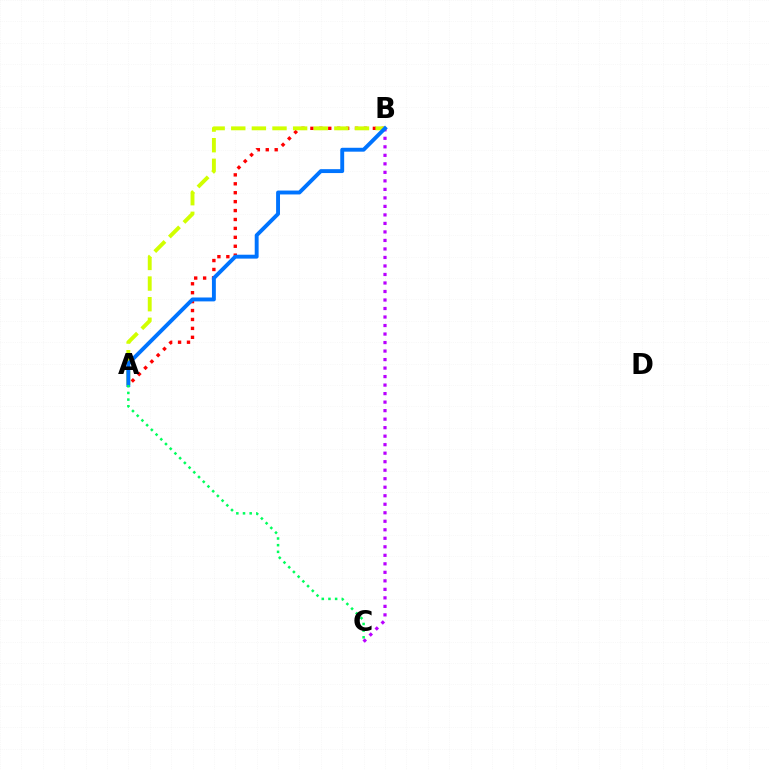{('A', 'B'): [{'color': '#ff0000', 'line_style': 'dotted', 'thickness': 2.42}, {'color': '#d1ff00', 'line_style': 'dashed', 'thickness': 2.8}, {'color': '#0074ff', 'line_style': 'solid', 'thickness': 2.81}], ('B', 'C'): [{'color': '#b900ff', 'line_style': 'dotted', 'thickness': 2.31}], ('A', 'C'): [{'color': '#00ff5c', 'line_style': 'dotted', 'thickness': 1.81}]}